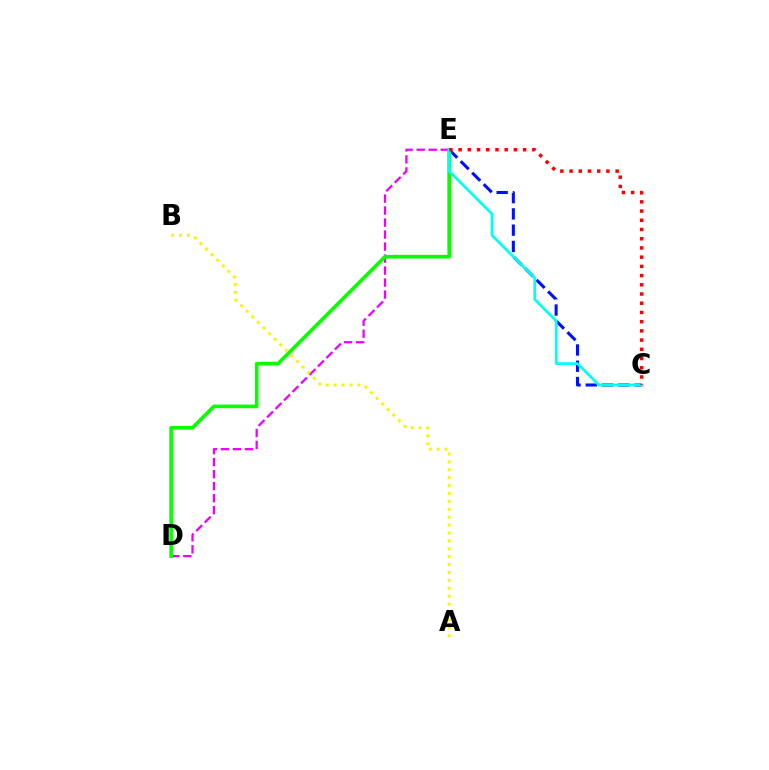{('D', 'E'): [{'color': '#ee00ff', 'line_style': 'dashed', 'thickness': 1.63}, {'color': '#08ff00', 'line_style': 'solid', 'thickness': 2.62}], ('C', 'E'): [{'color': '#0010ff', 'line_style': 'dashed', 'thickness': 2.21}, {'color': '#00fff6', 'line_style': 'solid', 'thickness': 1.96}, {'color': '#ff0000', 'line_style': 'dotted', 'thickness': 2.5}], ('A', 'B'): [{'color': '#fcf500', 'line_style': 'dotted', 'thickness': 2.15}]}